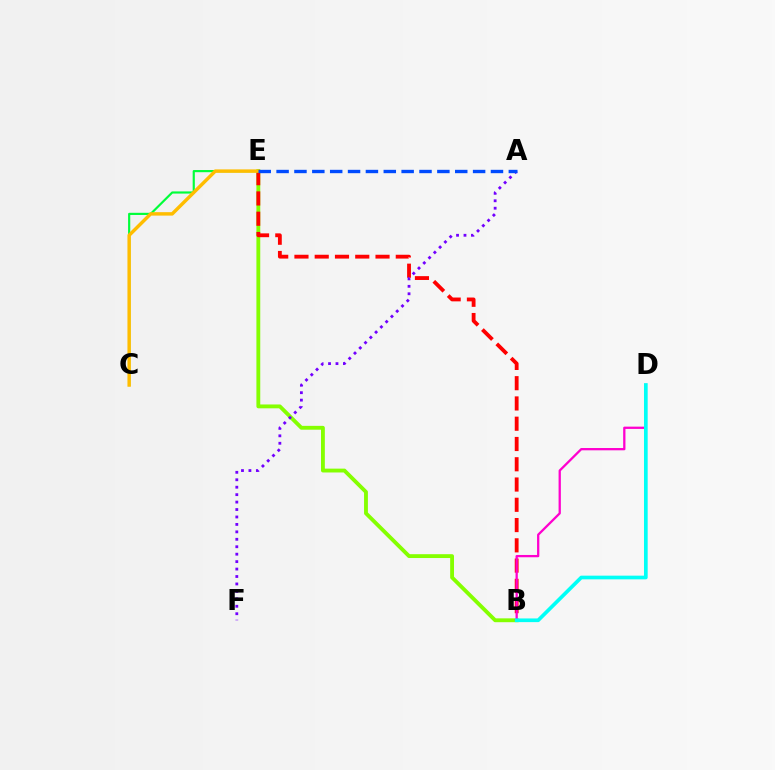{('B', 'E'): [{'color': '#84ff00', 'line_style': 'solid', 'thickness': 2.77}, {'color': '#ff0000', 'line_style': 'dashed', 'thickness': 2.75}], ('A', 'F'): [{'color': '#7200ff', 'line_style': 'dotted', 'thickness': 2.02}], ('B', 'D'): [{'color': '#ff00cf', 'line_style': 'solid', 'thickness': 1.64}, {'color': '#00fff6', 'line_style': 'solid', 'thickness': 2.65}], ('C', 'E'): [{'color': '#00ff39', 'line_style': 'solid', 'thickness': 1.56}, {'color': '#ffbd00', 'line_style': 'solid', 'thickness': 2.48}], ('A', 'E'): [{'color': '#004bff', 'line_style': 'dashed', 'thickness': 2.43}]}